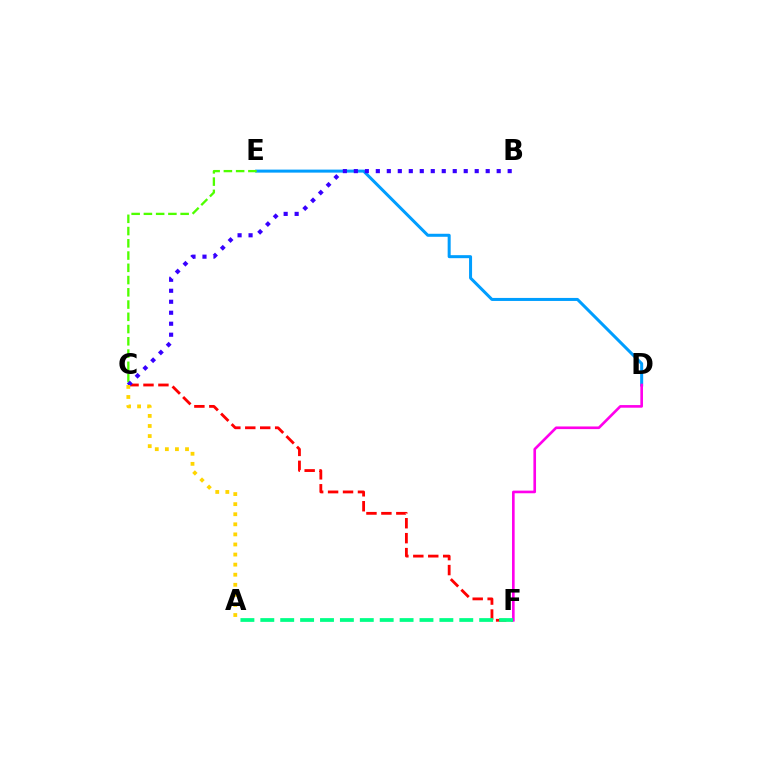{('D', 'E'): [{'color': '#009eff', 'line_style': 'solid', 'thickness': 2.17}], ('C', 'F'): [{'color': '#ff0000', 'line_style': 'dashed', 'thickness': 2.03}], ('C', 'E'): [{'color': '#4fff00', 'line_style': 'dashed', 'thickness': 1.66}], ('D', 'F'): [{'color': '#ff00ed', 'line_style': 'solid', 'thickness': 1.9}], ('A', 'F'): [{'color': '#00ff86', 'line_style': 'dashed', 'thickness': 2.7}], ('B', 'C'): [{'color': '#3700ff', 'line_style': 'dotted', 'thickness': 2.99}], ('A', 'C'): [{'color': '#ffd500', 'line_style': 'dotted', 'thickness': 2.74}]}